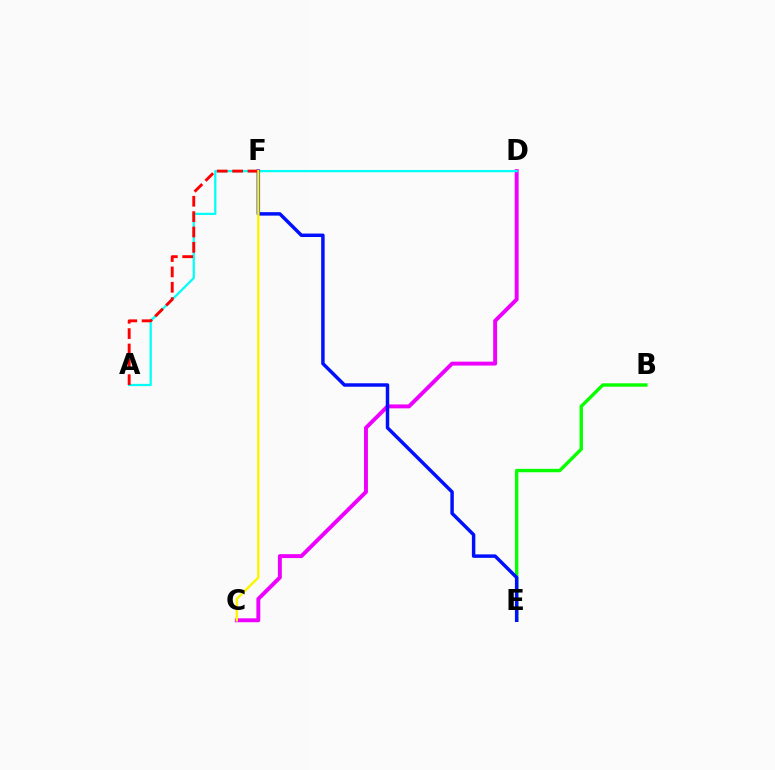{('C', 'D'): [{'color': '#ee00ff', 'line_style': 'solid', 'thickness': 2.82}], ('A', 'D'): [{'color': '#00fff6', 'line_style': 'solid', 'thickness': 1.62}], ('B', 'E'): [{'color': '#08ff00', 'line_style': 'solid', 'thickness': 2.45}], ('E', 'F'): [{'color': '#0010ff', 'line_style': 'solid', 'thickness': 2.49}], ('A', 'F'): [{'color': '#ff0000', 'line_style': 'dashed', 'thickness': 2.09}], ('C', 'F'): [{'color': '#fcf500', 'line_style': 'solid', 'thickness': 1.74}]}